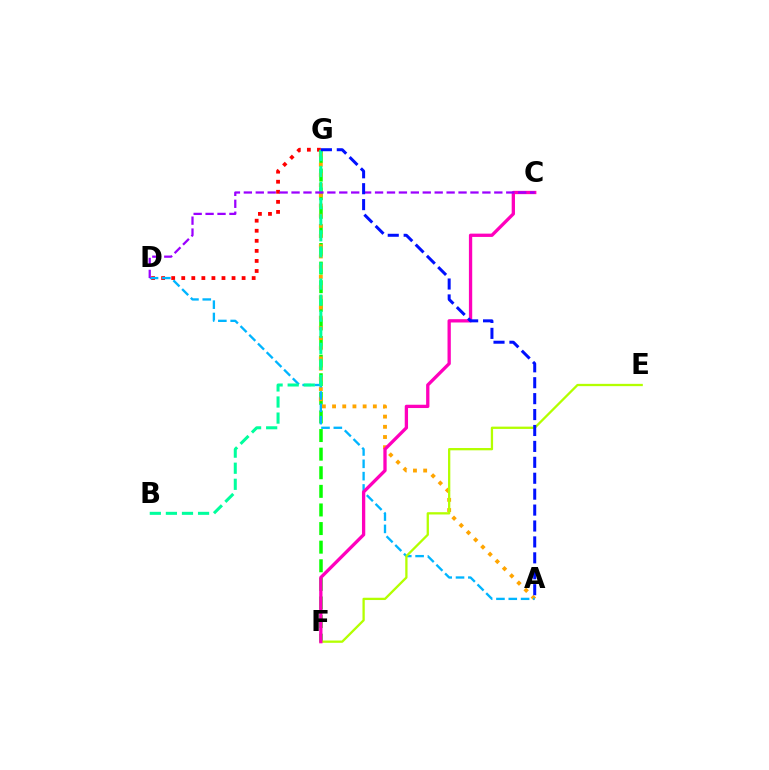{('D', 'G'): [{'color': '#ff0000', 'line_style': 'dotted', 'thickness': 2.73}], ('F', 'G'): [{'color': '#08ff00', 'line_style': 'dashed', 'thickness': 2.53}], ('A', 'G'): [{'color': '#ffa500', 'line_style': 'dotted', 'thickness': 2.77}, {'color': '#0010ff', 'line_style': 'dashed', 'thickness': 2.16}], ('A', 'D'): [{'color': '#00b5ff', 'line_style': 'dashed', 'thickness': 1.67}], ('E', 'F'): [{'color': '#b3ff00', 'line_style': 'solid', 'thickness': 1.65}], ('C', 'F'): [{'color': '#ff00bd', 'line_style': 'solid', 'thickness': 2.38}], ('B', 'G'): [{'color': '#00ff9d', 'line_style': 'dashed', 'thickness': 2.18}], ('C', 'D'): [{'color': '#9b00ff', 'line_style': 'dashed', 'thickness': 1.62}]}